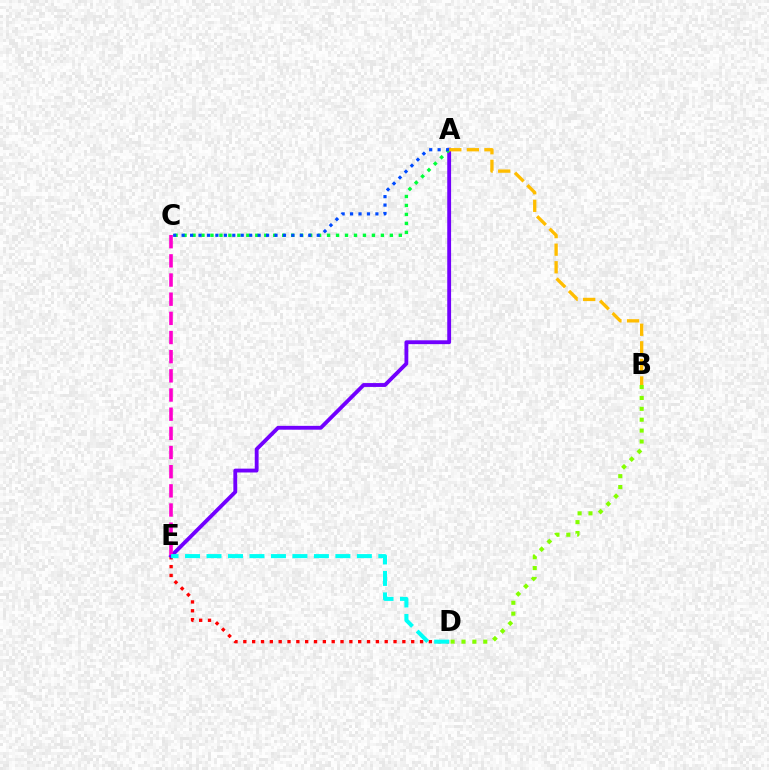{('D', 'E'): [{'color': '#ff0000', 'line_style': 'dotted', 'thickness': 2.4}, {'color': '#00fff6', 'line_style': 'dashed', 'thickness': 2.92}], ('A', 'E'): [{'color': '#7200ff', 'line_style': 'solid', 'thickness': 2.77}], ('A', 'C'): [{'color': '#00ff39', 'line_style': 'dotted', 'thickness': 2.44}, {'color': '#004bff', 'line_style': 'dotted', 'thickness': 2.29}], ('B', 'D'): [{'color': '#84ff00', 'line_style': 'dotted', 'thickness': 2.96}], ('C', 'E'): [{'color': '#ff00cf', 'line_style': 'dashed', 'thickness': 2.6}], ('A', 'B'): [{'color': '#ffbd00', 'line_style': 'dashed', 'thickness': 2.39}]}